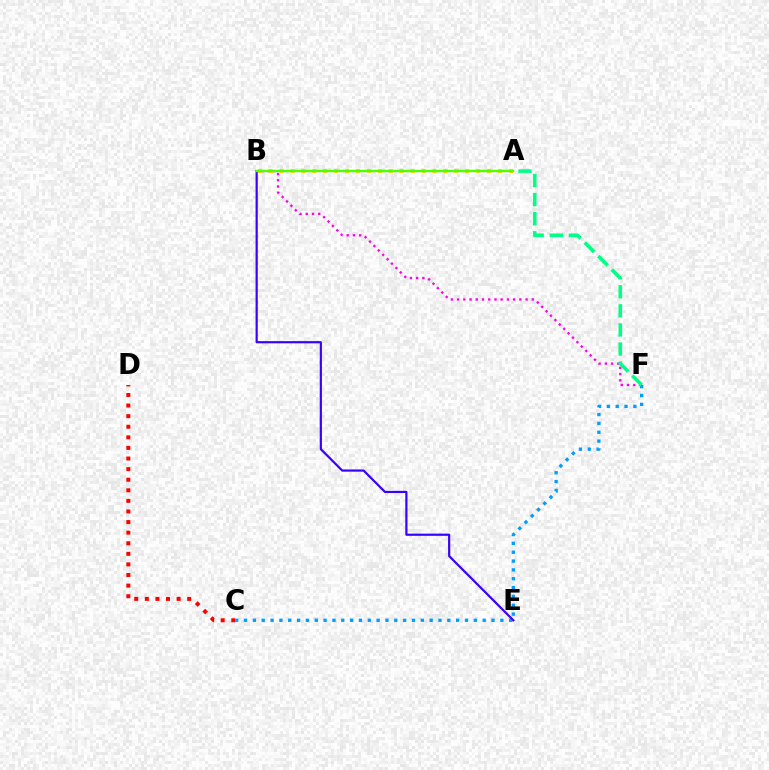{('B', 'F'): [{'color': '#ff00ed', 'line_style': 'dotted', 'thickness': 1.69}], ('C', 'F'): [{'color': '#009eff', 'line_style': 'dotted', 'thickness': 2.4}], ('A', 'B'): [{'color': '#ffd500', 'line_style': 'dotted', 'thickness': 2.97}, {'color': '#4fff00', 'line_style': 'solid', 'thickness': 1.71}], ('A', 'F'): [{'color': '#00ff86', 'line_style': 'dashed', 'thickness': 2.59}], ('C', 'D'): [{'color': '#ff0000', 'line_style': 'dotted', 'thickness': 2.88}], ('B', 'E'): [{'color': '#3700ff', 'line_style': 'solid', 'thickness': 1.58}]}